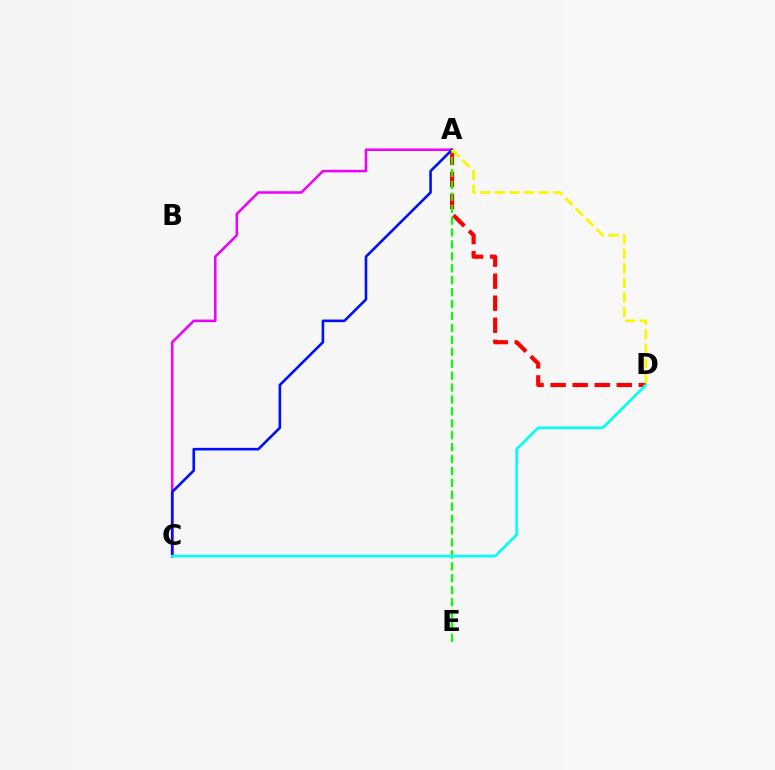{('A', 'D'): [{'color': '#ff0000', 'line_style': 'dashed', 'thickness': 2.99}, {'color': '#fcf500', 'line_style': 'dashed', 'thickness': 1.98}], ('A', 'C'): [{'color': '#ee00ff', 'line_style': 'solid', 'thickness': 1.82}, {'color': '#0010ff', 'line_style': 'solid', 'thickness': 1.88}], ('A', 'E'): [{'color': '#08ff00', 'line_style': 'dashed', 'thickness': 1.62}], ('C', 'D'): [{'color': '#00fff6', 'line_style': 'solid', 'thickness': 1.91}]}